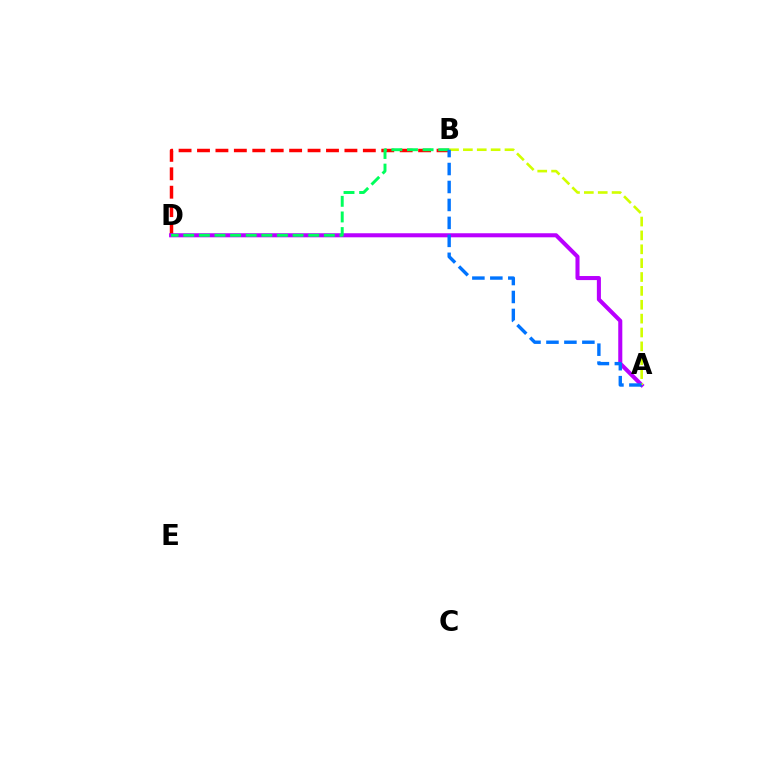{('B', 'D'): [{'color': '#ff0000', 'line_style': 'dashed', 'thickness': 2.5}, {'color': '#00ff5c', 'line_style': 'dashed', 'thickness': 2.12}], ('A', 'D'): [{'color': '#b900ff', 'line_style': 'solid', 'thickness': 2.92}], ('A', 'B'): [{'color': '#d1ff00', 'line_style': 'dashed', 'thickness': 1.88}, {'color': '#0074ff', 'line_style': 'dashed', 'thickness': 2.44}]}